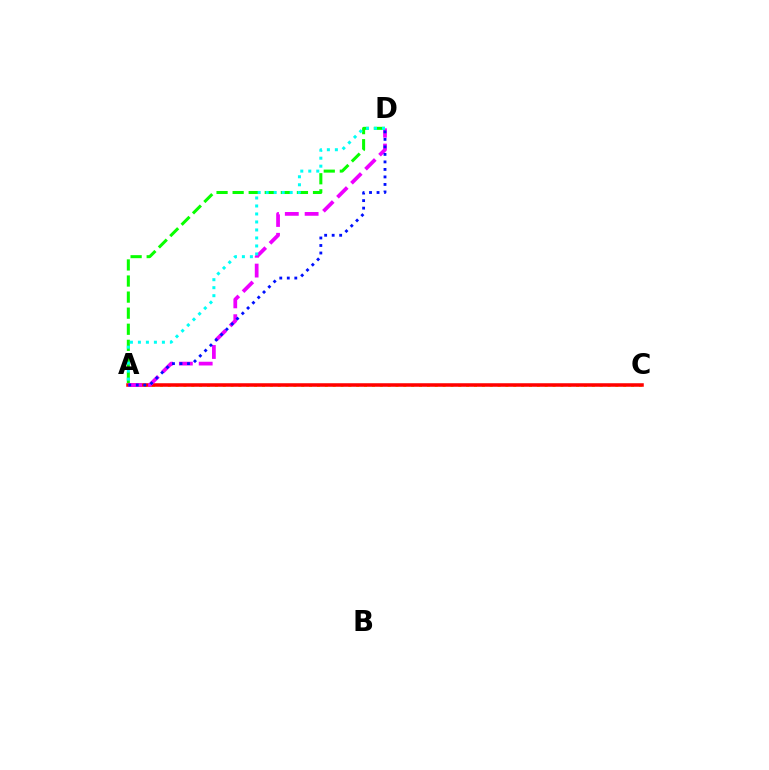{('A', 'C'): [{'color': '#fcf500', 'line_style': 'dotted', 'thickness': 2.13}, {'color': '#ff0000', 'line_style': 'solid', 'thickness': 2.54}], ('A', 'D'): [{'color': '#ee00ff', 'line_style': 'dashed', 'thickness': 2.69}, {'color': '#08ff00', 'line_style': 'dashed', 'thickness': 2.18}, {'color': '#0010ff', 'line_style': 'dotted', 'thickness': 2.04}, {'color': '#00fff6', 'line_style': 'dotted', 'thickness': 2.17}]}